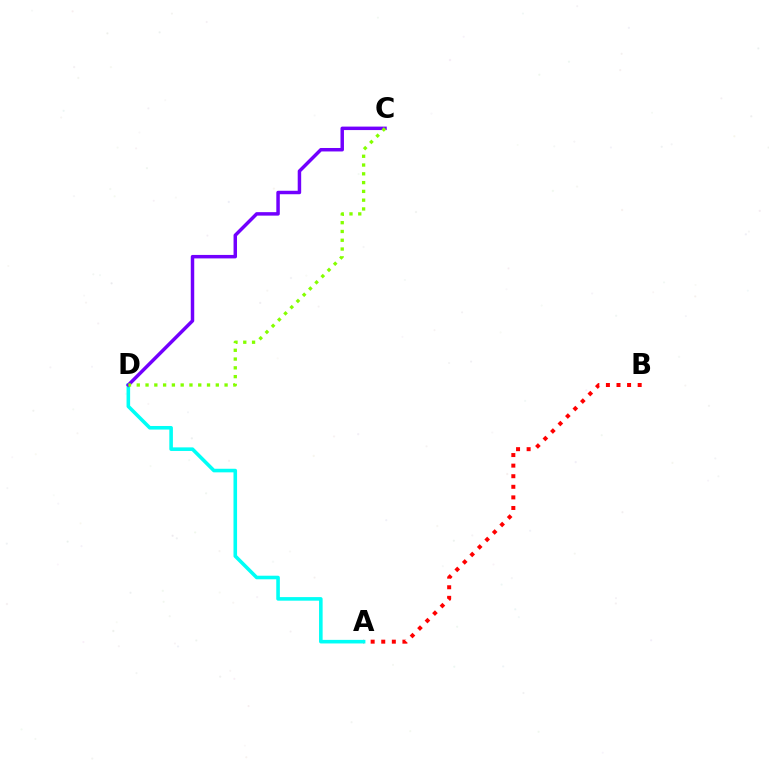{('A', 'B'): [{'color': '#ff0000', 'line_style': 'dotted', 'thickness': 2.88}], ('A', 'D'): [{'color': '#00fff6', 'line_style': 'solid', 'thickness': 2.58}], ('C', 'D'): [{'color': '#7200ff', 'line_style': 'solid', 'thickness': 2.5}, {'color': '#84ff00', 'line_style': 'dotted', 'thickness': 2.39}]}